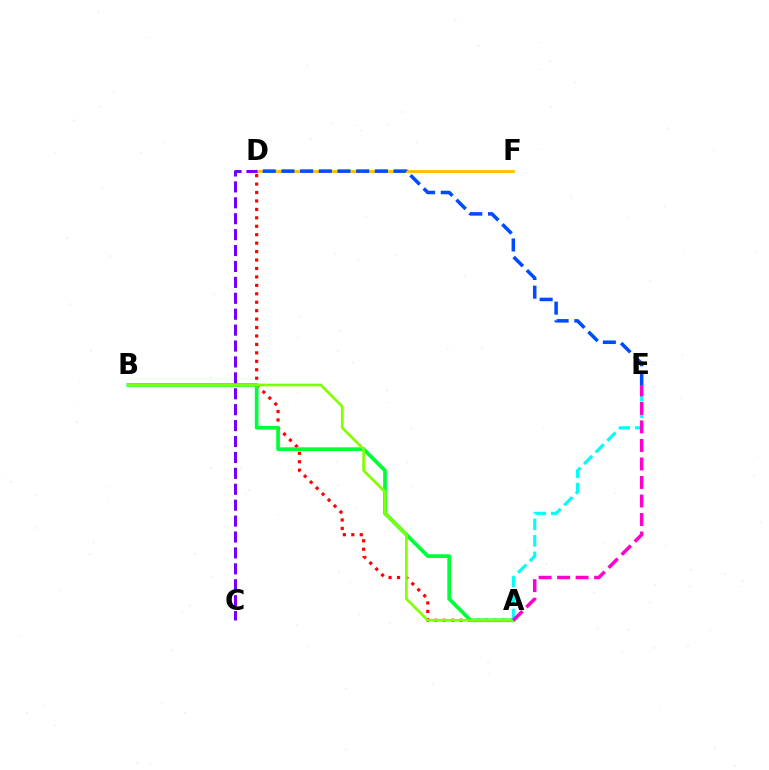{('D', 'F'): [{'color': '#ffbd00', 'line_style': 'solid', 'thickness': 2.03}], ('A', 'D'): [{'color': '#ff0000', 'line_style': 'dotted', 'thickness': 2.29}], ('A', 'B'): [{'color': '#00ff39', 'line_style': 'solid', 'thickness': 2.67}, {'color': '#84ff00', 'line_style': 'solid', 'thickness': 1.96}], ('D', 'E'): [{'color': '#004bff', 'line_style': 'dashed', 'thickness': 2.54}], ('C', 'D'): [{'color': '#7200ff', 'line_style': 'dashed', 'thickness': 2.16}], ('A', 'E'): [{'color': '#00fff6', 'line_style': 'dashed', 'thickness': 2.24}, {'color': '#ff00cf', 'line_style': 'dashed', 'thickness': 2.51}]}